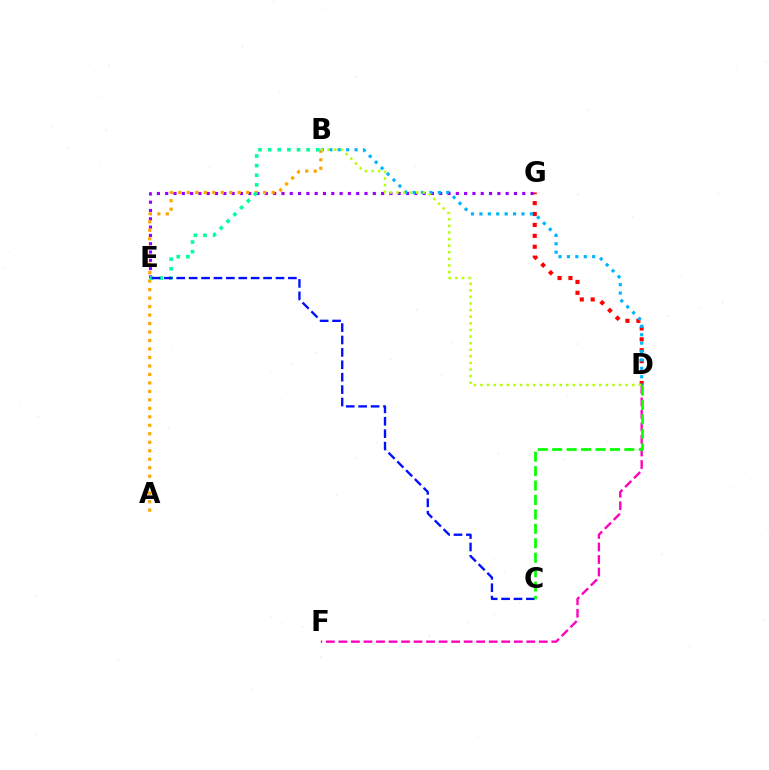{('D', 'G'): [{'color': '#ff0000', 'line_style': 'dotted', 'thickness': 2.96}], ('E', 'G'): [{'color': '#9b00ff', 'line_style': 'dotted', 'thickness': 2.26}], ('D', 'F'): [{'color': '#ff00bd', 'line_style': 'dashed', 'thickness': 1.7}], ('A', 'B'): [{'color': '#ffa500', 'line_style': 'dotted', 'thickness': 2.3}], ('B', 'E'): [{'color': '#00ff9d', 'line_style': 'dotted', 'thickness': 2.62}], ('C', 'E'): [{'color': '#0010ff', 'line_style': 'dashed', 'thickness': 1.69}], ('C', 'D'): [{'color': '#08ff00', 'line_style': 'dashed', 'thickness': 1.96}], ('B', 'D'): [{'color': '#00b5ff', 'line_style': 'dotted', 'thickness': 2.29}, {'color': '#b3ff00', 'line_style': 'dotted', 'thickness': 1.79}]}